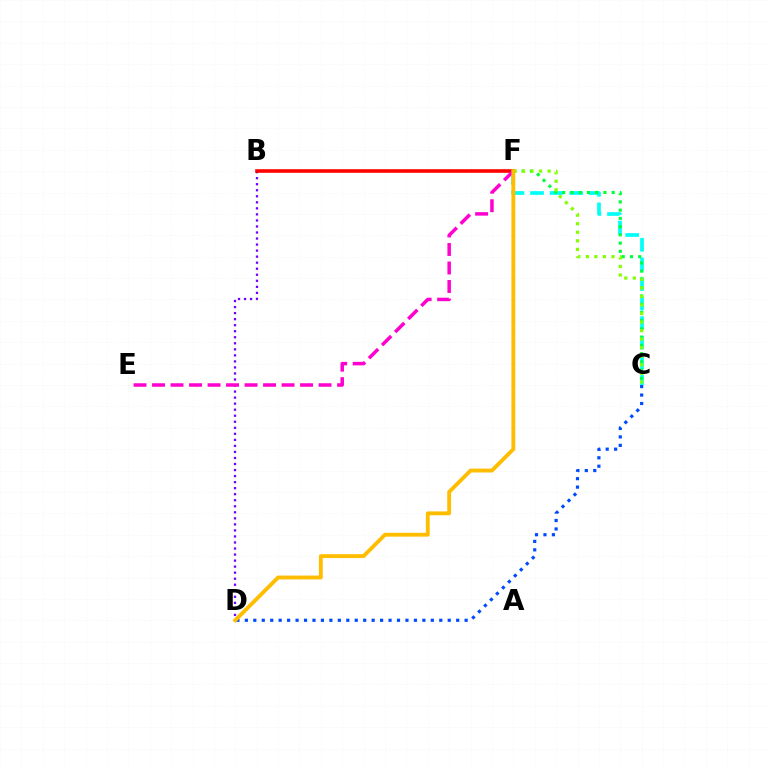{('C', 'F'): [{'color': '#00fff6', 'line_style': 'dashed', 'thickness': 2.66}, {'color': '#00ff39', 'line_style': 'dotted', 'thickness': 2.24}, {'color': '#84ff00', 'line_style': 'dotted', 'thickness': 2.32}], ('C', 'D'): [{'color': '#004bff', 'line_style': 'dotted', 'thickness': 2.3}], ('B', 'D'): [{'color': '#7200ff', 'line_style': 'dotted', 'thickness': 1.64}], ('B', 'F'): [{'color': '#ff0000', 'line_style': 'solid', 'thickness': 2.59}], ('E', 'F'): [{'color': '#ff00cf', 'line_style': 'dashed', 'thickness': 2.51}], ('D', 'F'): [{'color': '#ffbd00', 'line_style': 'solid', 'thickness': 2.78}]}